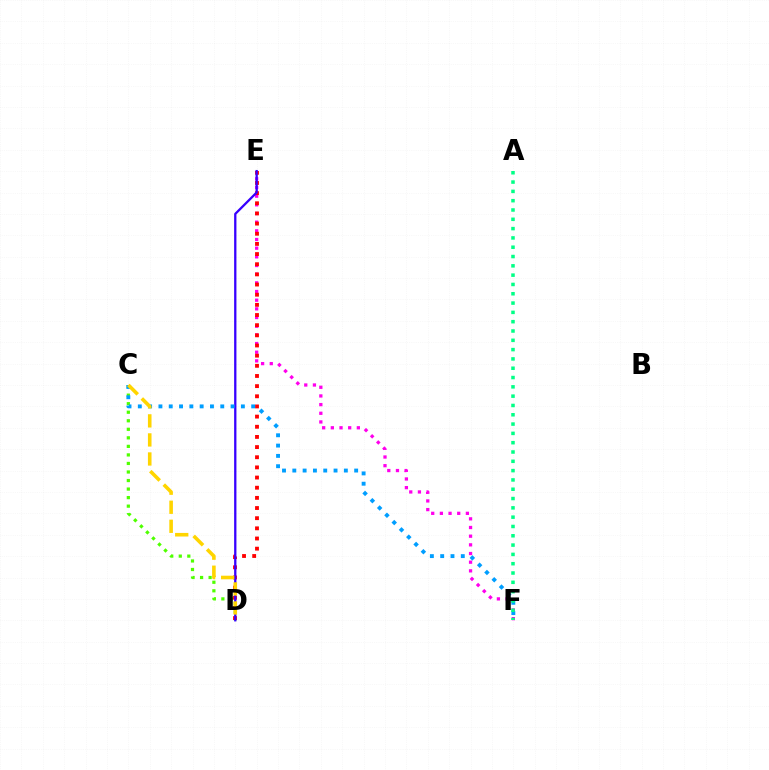{('E', 'F'): [{'color': '#ff00ed', 'line_style': 'dotted', 'thickness': 2.36}], ('C', 'D'): [{'color': '#4fff00', 'line_style': 'dotted', 'thickness': 2.32}, {'color': '#ffd500', 'line_style': 'dashed', 'thickness': 2.59}], ('D', 'E'): [{'color': '#ff0000', 'line_style': 'dotted', 'thickness': 2.76}, {'color': '#3700ff', 'line_style': 'solid', 'thickness': 1.65}], ('C', 'F'): [{'color': '#009eff', 'line_style': 'dotted', 'thickness': 2.8}], ('A', 'F'): [{'color': '#00ff86', 'line_style': 'dotted', 'thickness': 2.53}]}